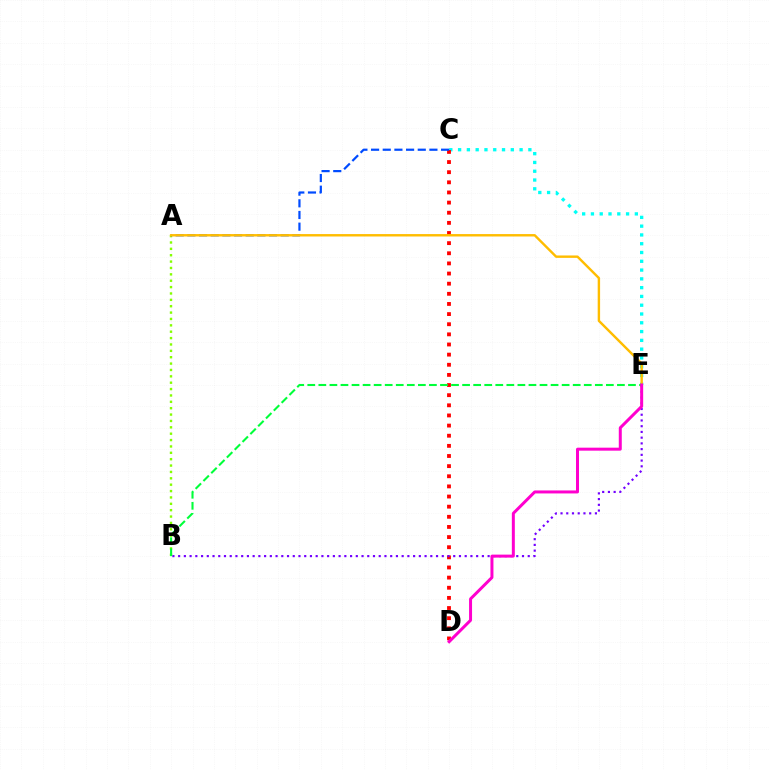{('C', 'E'): [{'color': '#00fff6', 'line_style': 'dotted', 'thickness': 2.39}], ('C', 'D'): [{'color': '#ff0000', 'line_style': 'dotted', 'thickness': 2.75}], ('A', 'B'): [{'color': '#84ff00', 'line_style': 'dotted', 'thickness': 1.73}], ('A', 'C'): [{'color': '#004bff', 'line_style': 'dashed', 'thickness': 1.59}], ('B', 'E'): [{'color': '#7200ff', 'line_style': 'dotted', 'thickness': 1.56}, {'color': '#00ff39', 'line_style': 'dashed', 'thickness': 1.5}], ('A', 'E'): [{'color': '#ffbd00', 'line_style': 'solid', 'thickness': 1.74}], ('D', 'E'): [{'color': '#ff00cf', 'line_style': 'solid', 'thickness': 2.15}]}